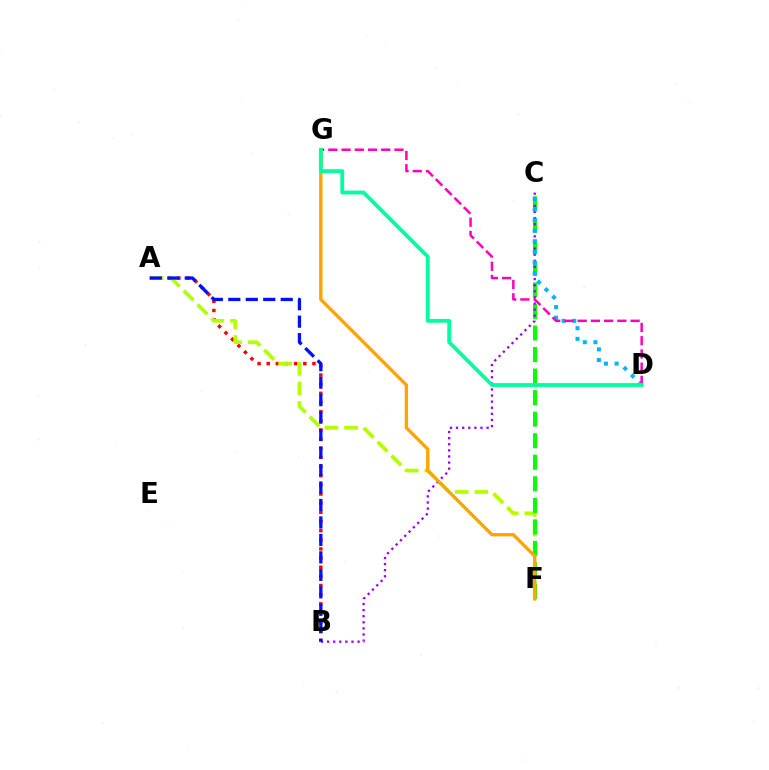{('A', 'B'): [{'color': '#ff0000', 'line_style': 'dotted', 'thickness': 2.49}, {'color': '#0010ff', 'line_style': 'dashed', 'thickness': 2.37}], ('A', 'F'): [{'color': '#b3ff00', 'line_style': 'dashed', 'thickness': 2.66}], ('C', 'F'): [{'color': '#08ff00', 'line_style': 'dashed', 'thickness': 2.93}], ('B', 'C'): [{'color': '#9b00ff', 'line_style': 'dotted', 'thickness': 1.66}], ('C', 'D'): [{'color': '#00b5ff', 'line_style': 'dotted', 'thickness': 2.89}], ('D', 'G'): [{'color': '#ff00bd', 'line_style': 'dashed', 'thickness': 1.8}, {'color': '#00ff9d', 'line_style': 'solid', 'thickness': 2.73}], ('F', 'G'): [{'color': '#ffa500', 'line_style': 'solid', 'thickness': 2.43}]}